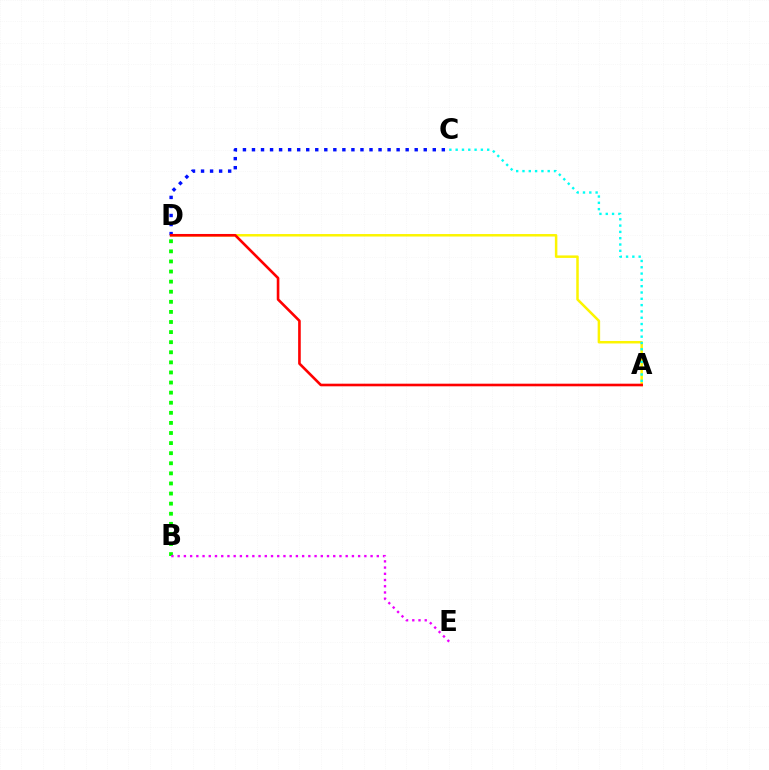{('A', 'D'): [{'color': '#fcf500', 'line_style': 'solid', 'thickness': 1.8}, {'color': '#ff0000', 'line_style': 'solid', 'thickness': 1.89}], ('A', 'C'): [{'color': '#00fff6', 'line_style': 'dotted', 'thickness': 1.71}], ('C', 'D'): [{'color': '#0010ff', 'line_style': 'dotted', 'thickness': 2.46}], ('B', 'D'): [{'color': '#08ff00', 'line_style': 'dotted', 'thickness': 2.74}], ('B', 'E'): [{'color': '#ee00ff', 'line_style': 'dotted', 'thickness': 1.69}]}